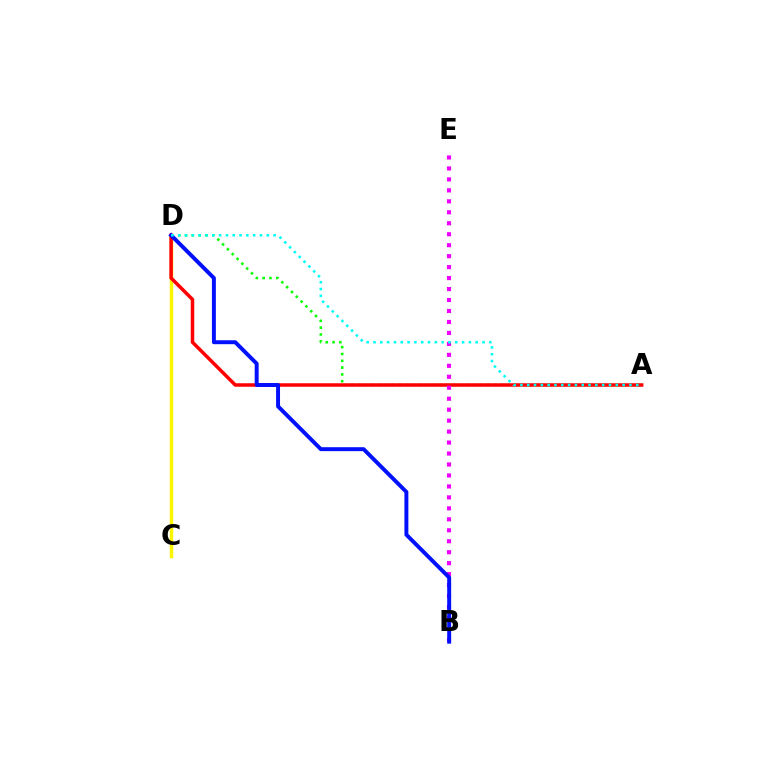{('A', 'D'): [{'color': '#08ff00', 'line_style': 'dotted', 'thickness': 1.85}, {'color': '#ff0000', 'line_style': 'solid', 'thickness': 2.52}, {'color': '#00fff6', 'line_style': 'dotted', 'thickness': 1.85}], ('C', 'D'): [{'color': '#fcf500', 'line_style': 'solid', 'thickness': 2.5}], ('B', 'E'): [{'color': '#ee00ff', 'line_style': 'dotted', 'thickness': 2.98}], ('B', 'D'): [{'color': '#0010ff', 'line_style': 'solid', 'thickness': 2.83}]}